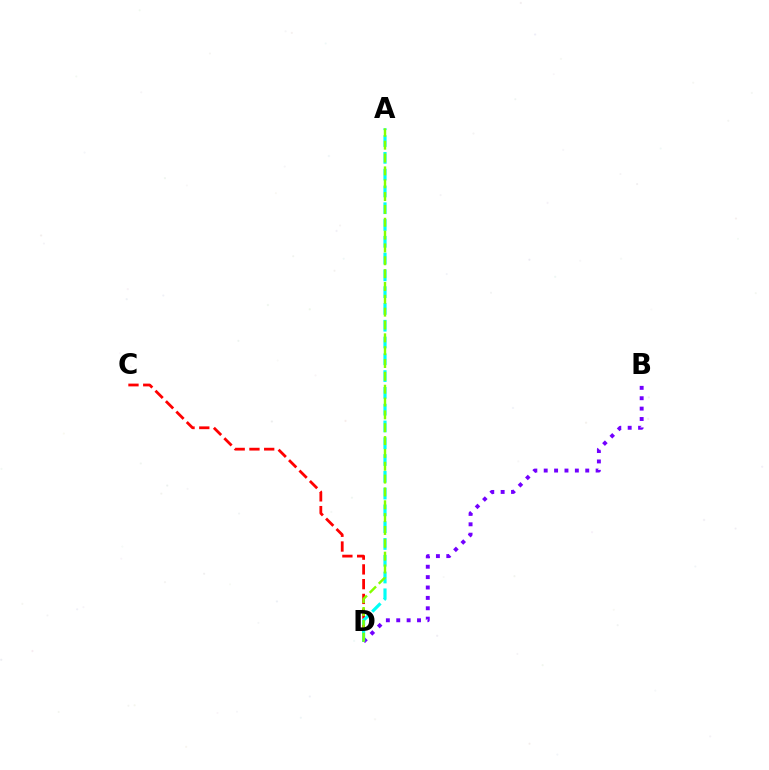{('B', 'D'): [{'color': '#7200ff', 'line_style': 'dotted', 'thickness': 2.82}], ('C', 'D'): [{'color': '#ff0000', 'line_style': 'dashed', 'thickness': 2.0}], ('A', 'D'): [{'color': '#00fff6', 'line_style': 'dashed', 'thickness': 2.28}, {'color': '#84ff00', 'line_style': 'dashed', 'thickness': 1.74}]}